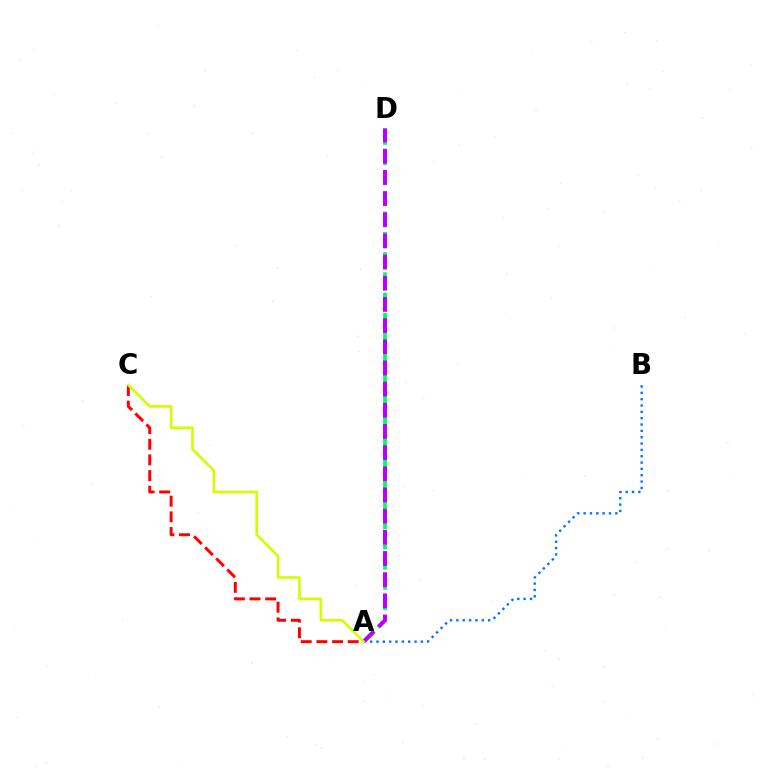{('A', 'B'): [{'color': '#0074ff', 'line_style': 'dotted', 'thickness': 1.72}], ('A', 'C'): [{'color': '#ff0000', 'line_style': 'dashed', 'thickness': 2.13}, {'color': '#d1ff00', 'line_style': 'solid', 'thickness': 1.88}], ('A', 'D'): [{'color': '#00ff5c', 'line_style': 'dashed', 'thickness': 2.75}, {'color': '#b900ff', 'line_style': 'dashed', 'thickness': 2.88}]}